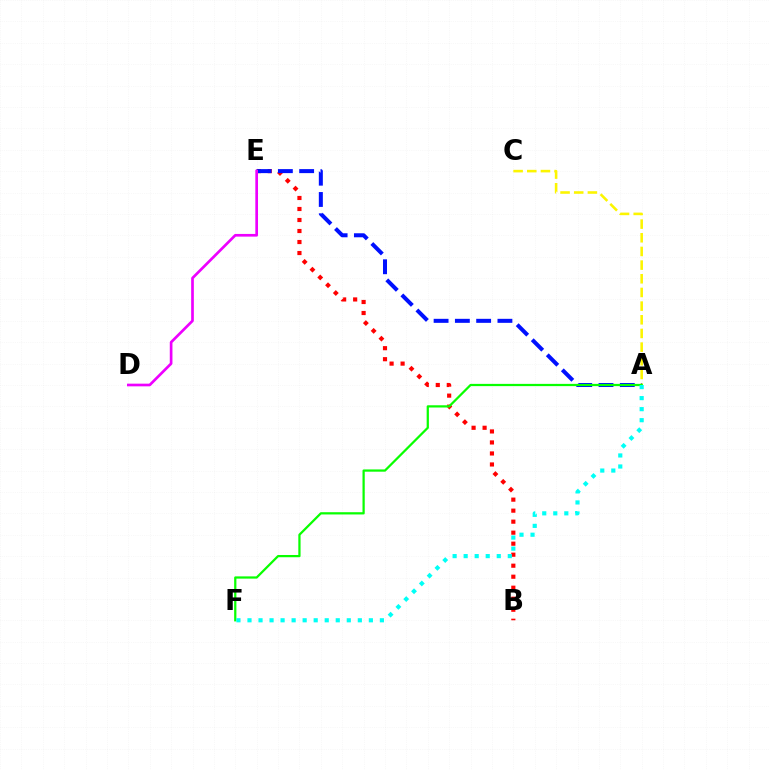{('B', 'E'): [{'color': '#ff0000', 'line_style': 'dotted', 'thickness': 2.99}], ('A', 'C'): [{'color': '#fcf500', 'line_style': 'dashed', 'thickness': 1.86}], ('A', 'E'): [{'color': '#0010ff', 'line_style': 'dashed', 'thickness': 2.89}], ('A', 'F'): [{'color': '#08ff00', 'line_style': 'solid', 'thickness': 1.61}, {'color': '#00fff6', 'line_style': 'dotted', 'thickness': 3.0}], ('D', 'E'): [{'color': '#ee00ff', 'line_style': 'solid', 'thickness': 1.93}]}